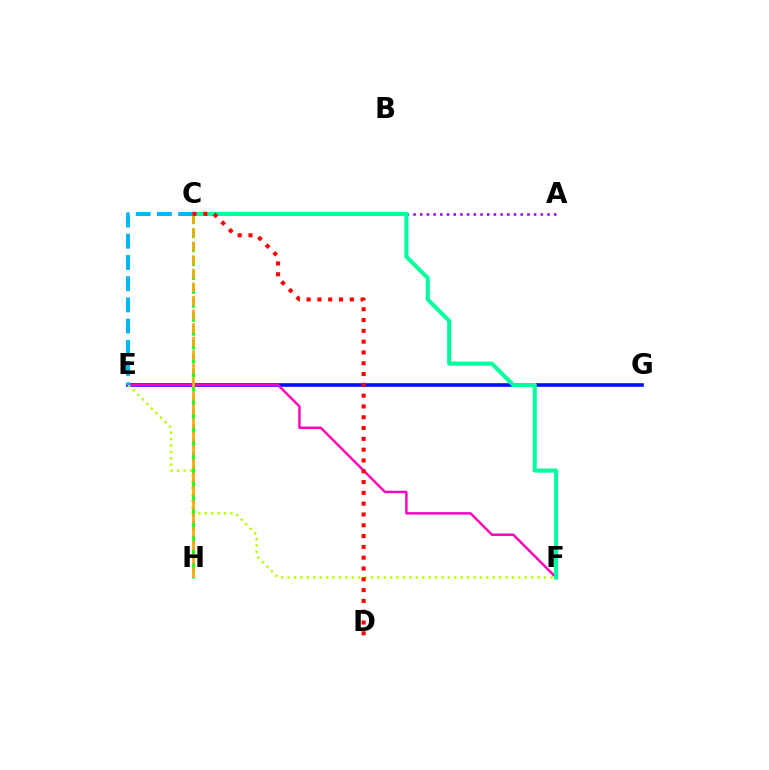{('A', 'C'): [{'color': '#9b00ff', 'line_style': 'dotted', 'thickness': 1.82}], ('E', 'G'): [{'color': '#0010ff', 'line_style': 'solid', 'thickness': 2.61}], ('E', 'F'): [{'color': '#ff00bd', 'line_style': 'solid', 'thickness': 1.75}, {'color': '#b3ff00', 'line_style': 'dotted', 'thickness': 1.74}], ('C', 'F'): [{'color': '#00ff9d', 'line_style': 'solid', 'thickness': 2.94}], ('C', 'H'): [{'color': '#08ff00', 'line_style': 'dashed', 'thickness': 1.89}, {'color': '#ffa500', 'line_style': 'dashed', 'thickness': 1.85}], ('C', 'E'): [{'color': '#00b5ff', 'line_style': 'dashed', 'thickness': 2.88}], ('C', 'D'): [{'color': '#ff0000', 'line_style': 'dotted', 'thickness': 2.93}]}